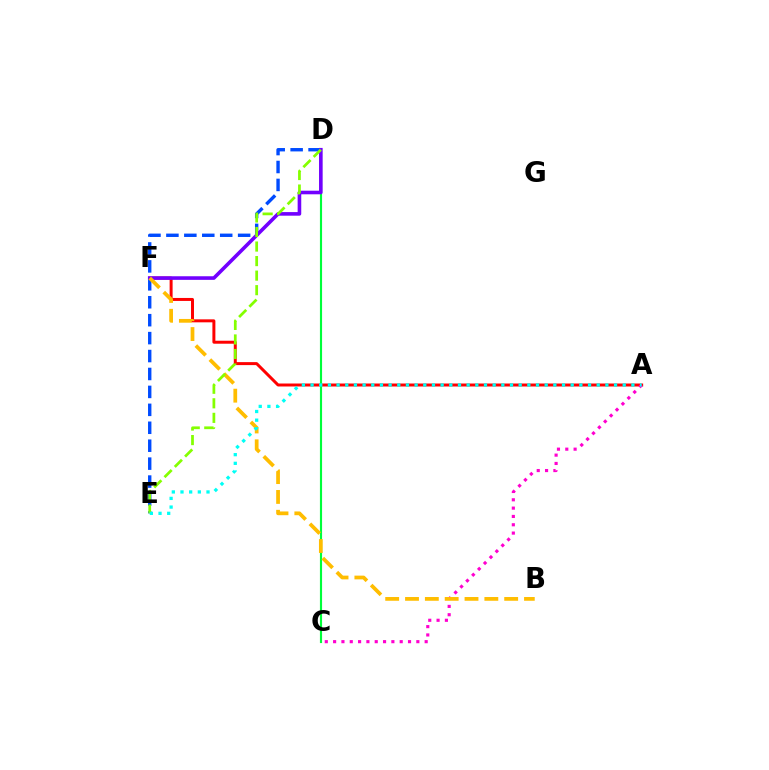{('A', 'F'): [{'color': '#ff0000', 'line_style': 'solid', 'thickness': 2.15}], ('C', 'D'): [{'color': '#00ff39', 'line_style': 'solid', 'thickness': 1.55}], ('D', 'E'): [{'color': '#004bff', 'line_style': 'dashed', 'thickness': 2.44}, {'color': '#84ff00', 'line_style': 'dashed', 'thickness': 1.98}], ('D', 'F'): [{'color': '#7200ff', 'line_style': 'solid', 'thickness': 2.59}], ('A', 'C'): [{'color': '#ff00cf', 'line_style': 'dotted', 'thickness': 2.26}], ('B', 'F'): [{'color': '#ffbd00', 'line_style': 'dashed', 'thickness': 2.69}], ('A', 'E'): [{'color': '#00fff6', 'line_style': 'dotted', 'thickness': 2.36}]}